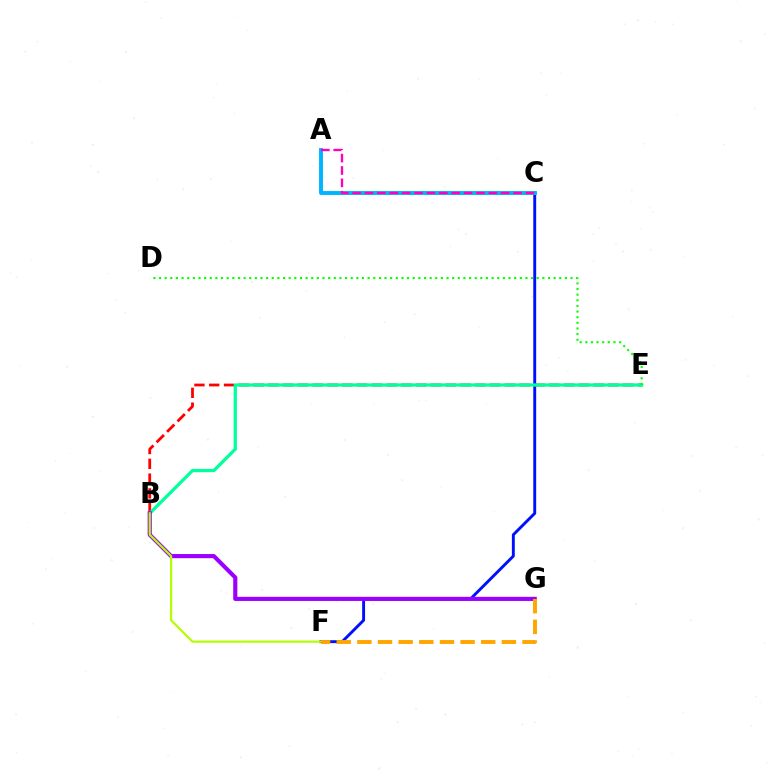{('C', 'F'): [{'color': '#0010ff', 'line_style': 'solid', 'thickness': 2.1}], ('B', 'E'): [{'color': '#ff0000', 'line_style': 'dashed', 'thickness': 2.01}, {'color': '#00ff9d', 'line_style': 'solid', 'thickness': 2.34}], ('B', 'G'): [{'color': '#9b00ff', 'line_style': 'solid', 'thickness': 2.97}], ('B', 'F'): [{'color': '#b3ff00', 'line_style': 'solid', 'thickness': 1.58}], ('F', 'G'): [{'color': '#ffa500', 'line_style': 'dashed', 'thickness': 2.8}], ('A', 'C'): [{'color': '#00b5ff', 'line_style': 'solid', 'thickness': 2.82}, {'color': '#ff00bd', 'line_style': 'dashed', 'thickness': 1.68}], ('D', 'E'): [{'color': '#08ff00', 'line_style': 'dotted', 'thickness': 1.53}]}